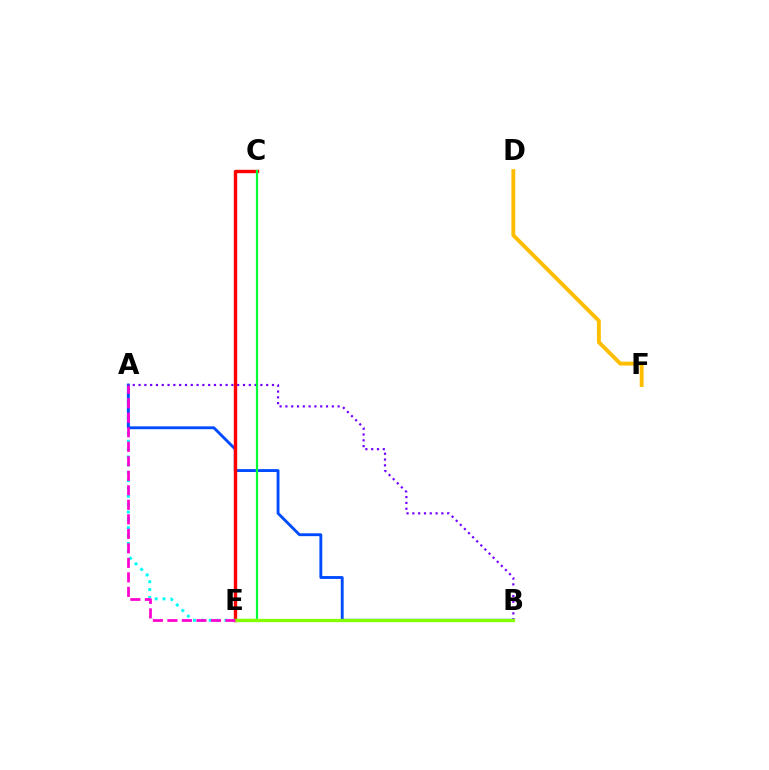{('A', 'E'): [{'color': '#00fff6', 'line_style': 'dotted', 'thickness': 2.14}, {'color': '#ff00cf', 'line_style': 'dashed', 'thickness': 1.97}], ('A', 'B'): [{'color': '#004bff', 'line_style': 'solid', 'thickness': 2.06}, {'color': '#7200ff', 'line_style': 'dotted', 'thickness': 1.58}], ('C', 'E'): [{'color': '#ff0000', 'line_style': 'solid', 'thickness': 2.45}, {'color': '#00ff39', 'line_style': 'solid', 'thickness': 1.6}], ('B', 'E'): [{'color': '#84ff00', 'line_style': 'solid', 'thickness': 2.35}], ('D', 'F'): [{'color': '#ffbd00', 'line_style': 'solid', 'thickness': 2.8}]}